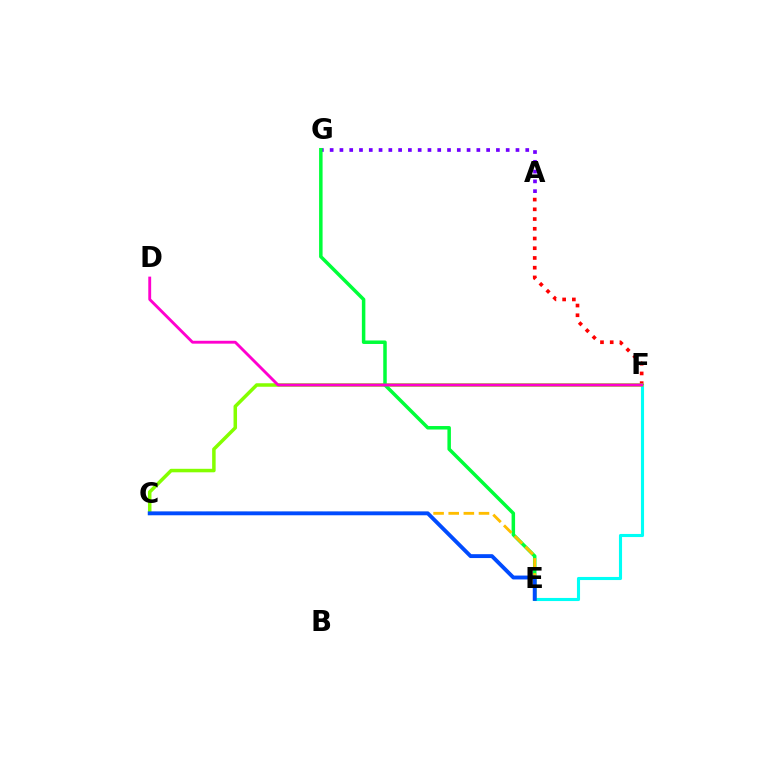{('A', 'G'): [{'color': '#7200ff', 'line_style': 'dotted', 'thickness': 2.66}], ('E', 'F'): [{'color': '#00fff6', 'line_style': 'solid', 'thickness': 2.23}], ('A', 'F'): [{'color': '#ff0000', 'line_style': 'dotted', 'thickness': 2.64}], ('C', 'F'): [{'color': '#84ff00', 'line_style': 'solid', 'thickness': 2.52}], ('E', 'G'): [{'color': '#00ff39', 'line_style': 'solid', 'thickness': 2.52}], ('D', 'F'): [{'color': '#ff00cf', 'line_style': 'solid', 'thickness': 2.06}], ('C', 'E'): [{'color': '#ffbd00', 'line_style': 'dashed', 'thickness': 2.06}, {'color': '#004bff', 'line_style': 'solid', 'thickness': 2.79}]}